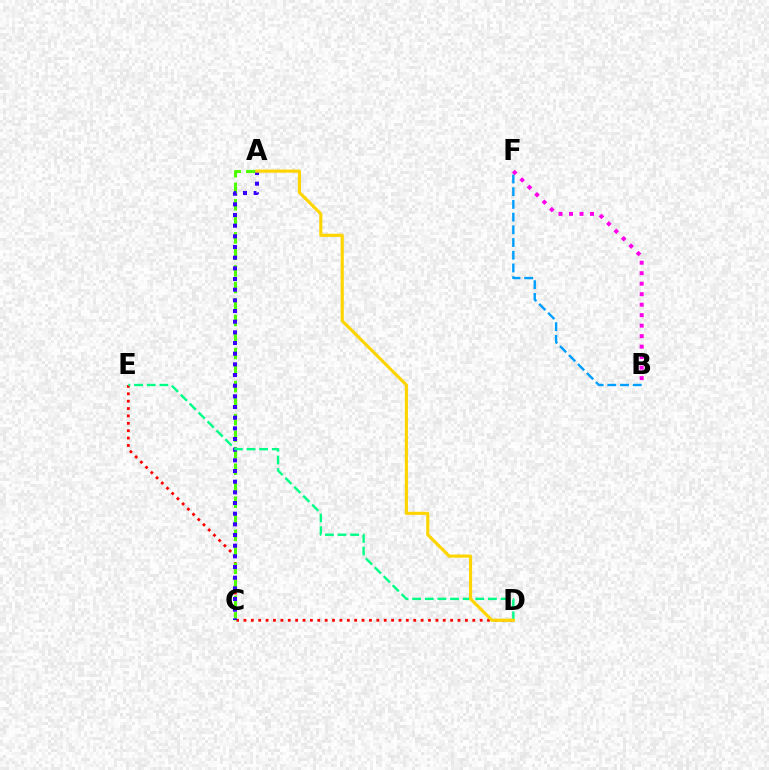{('D', 'E'): [{'color': '#ff0000', 'line_style': 'dotted', 'thickness': 2.01}, {'color': '#00ff86', 'line_style': 'dashed', 'thickness': 1.72}], ('A', 'C'): [{'color': '#4fff00', 'line_style': 'dashed', 'thickness': 2.24}, {'color': '#3700ff', 'line_style': 'dotted', 'thickness': 2.9}], ('B', 'F'): [{'color': '#009eff', 'line_style': 'dashed', 'thickness': 1.73}, {'color': '#ff00ed', 'line_style': 'dotted', 'thickness': 2.85}], ('A', 'D'): [{'color': '#ffd500', 'line_style': 'solid', 'thickness': 2.25}]}